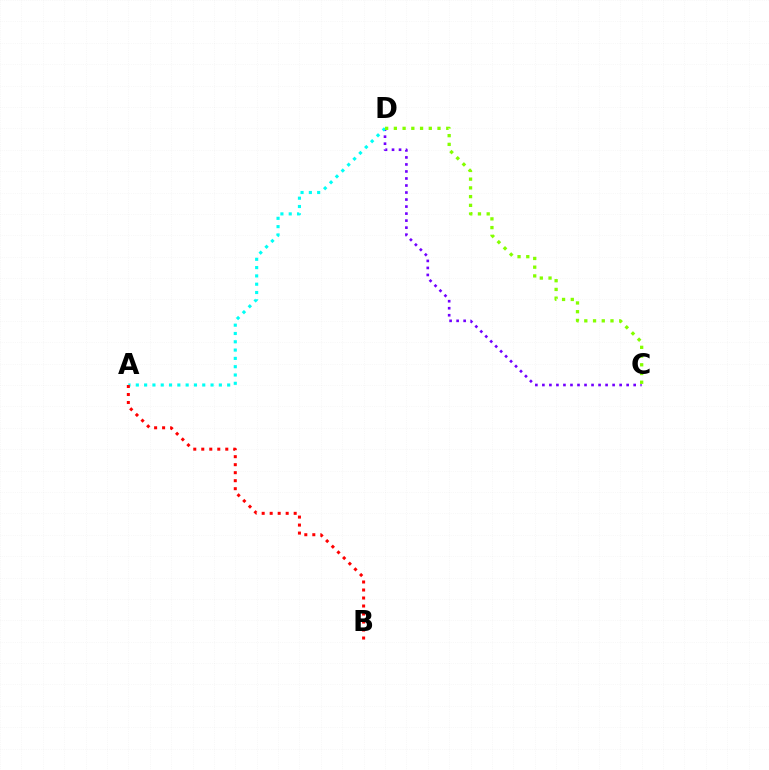{('C', 'D'): [{'color': '#7200ff', 'line_style': 'dotted', 'thickness': 1.91}, {'color': '#84ff00', 'line_style': 'dotted', 'thickness': 2.37}], ('A', 'D'): [{'color': '#00fff6', 'line_style': 'dotted', 'thickness': 2.26}], ('A', 'B'): [{'color': '#ff0000', 'line_style': 'dotted', 'thickness': 2.17}]}